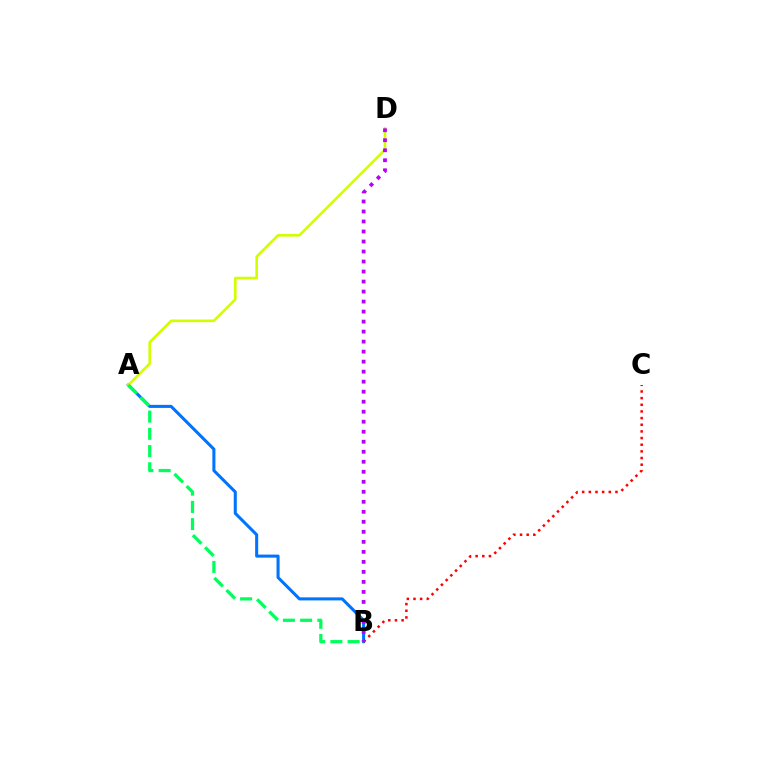{('A', 'B'): [{'color': '#0074ff', 'line_style': 'solid', 'thickness': 2.2}, {'color': '#00ff5c', 'line_style': 'dashed', 'thickness': 2.34}], ('A', 'D'): [{'color': '#d1ff00', 'line_style': 'solid', 'thickness': 1.89}], ('B', 'C'): [{'color': '#ff0000', 'line_style': 'dotted', 'thickness': 1.81}], ('B', 'D'): [{'color': '#b900ff', 'line_style': 'dotted', 'thickness': 2.72}]}